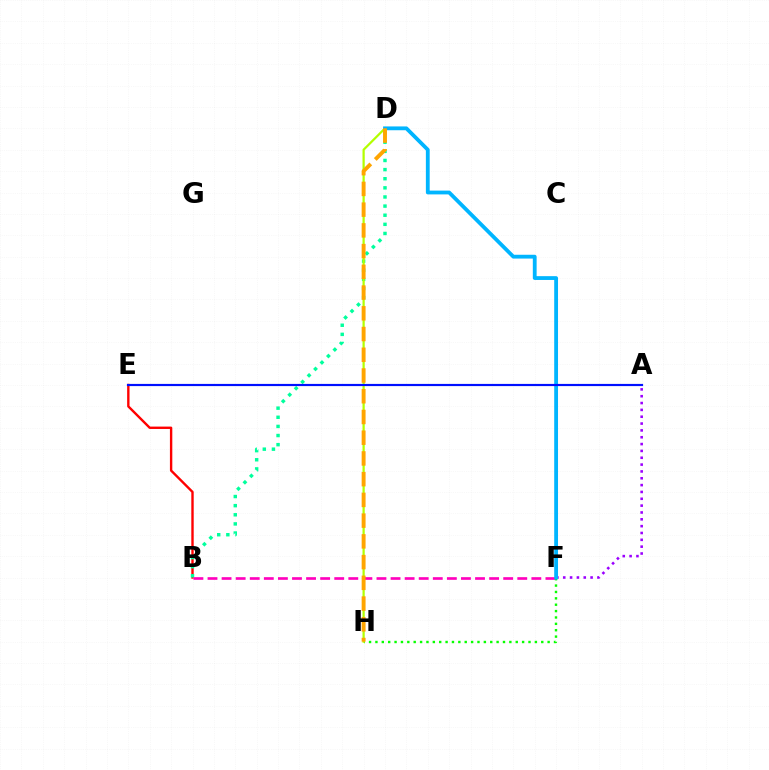{('F', 'H'): [{'color': '#08ff00', 'line_style': 'dotted', 'thickness': 1.73}], ('B', 'E'): [{'color': '#ff0000', 'line_style': 'solid', 'thickness': 1.72}], ('B', 'D'): [{'color': '#00ff9d', 'line_style': 'dotted', 'thickness': 2.48}], ('B', 'F'): [{'color': '#ff00bd', 'line_style': 'dashed', 'thickness': 1.91}], ('D', 'H'): [{'color': '#b3ff00', 'line_style': 'solid', 'thickness': 1.6}, {'color': '#ffa500', 'line_style': 'dashed', 'thickness': 2.82}], ('A', 'F'): [{'color': '#9b00ff', 'line_style': 'dotted', 'thickness': 1.86}], ('D', 'F'): [{'color': '#00b5ff', 'line_style': 'solid', 'thickness': 2.74}], ('A', 'E'): [{'color': '#0010ff', 'line_style': 'solid', 'thickness': 1.57}]}